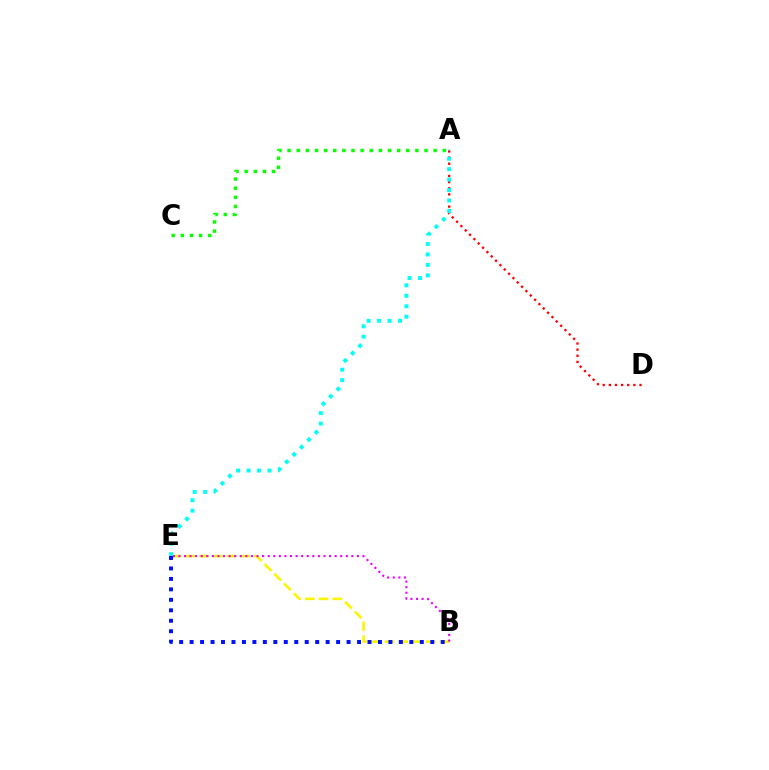{('B', 'E'): [{'color': '#fcf500', 'line_style': 'dashed', 'thickness': 1.87}, {'color': '#ee00ff', 'line_style': 'dotted', 'thickness': 1.52}, {'color': '#0010ff', 'line_style': 'dotted', 'thickness': 2.84}], ('A', 'C'): [{'color': '#08ff00', 'line_style': 'dotted', 'thickness': 2.48}], ('A', 'D'): [{'color': '#ff0000', 'line_style': 'dotted', 'thickness': 1.67}], ('A', 'E'): [{'color': '#00fff6', 'line_style': 'dotted', 'thickness': 2.84}]}